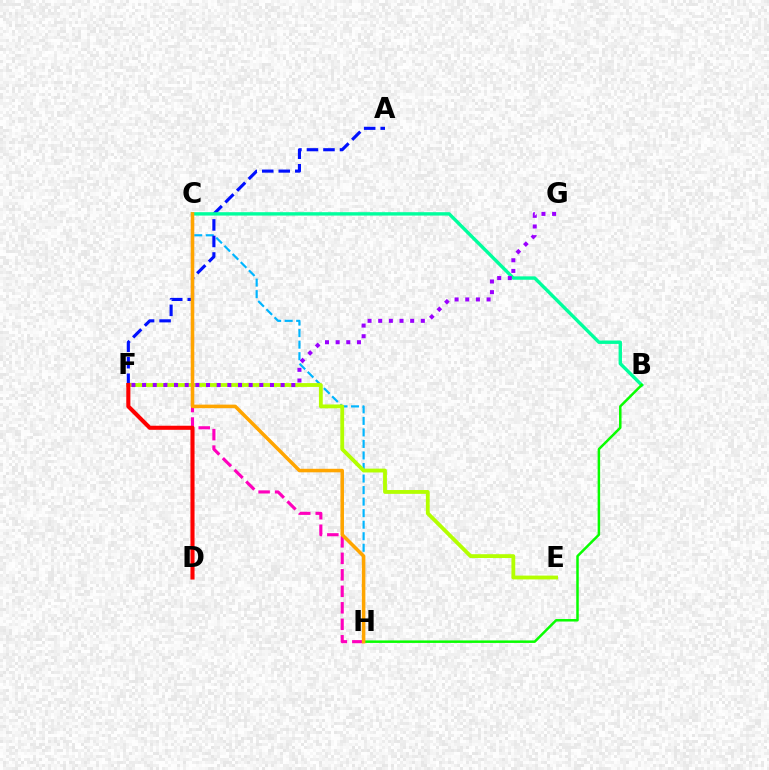{('C', 'H'): [{'color': '#00b5ff', 'line_style': 'dashed', 'thickness': 1.57}, {'color': '#ff00bd', 'line_style': 'dashed', 'thickness': 2.24}, {'color': '#ffa500', 'line_style': 'solid', 'thickness': 2.54}], ('A', 'F'): [{'color': '#0010ff', 'line_style': 'dashed', 'thickness': 2.24}], ('B', 'C'): [{'color': '#00ff9d', 'line_style': 'solid', 'thickness': 2.44}], ('E', 'F'): [{'color': '#b3ff00', 'line_style': 'solid', 'thickness': 2.75}], ('B', 'H'): [{'color': '#08ff00', 'line_style': 'solid', 'thickness': 1.8}], ('F', 'G'): [{'color': '#9b00ff', 'line_style': 'dotted', 'thickness': 2.9}], ('D', 'F'): [{'color': '#ff0000', 'line_style': 'solid', 'thickness': 2.94}]}